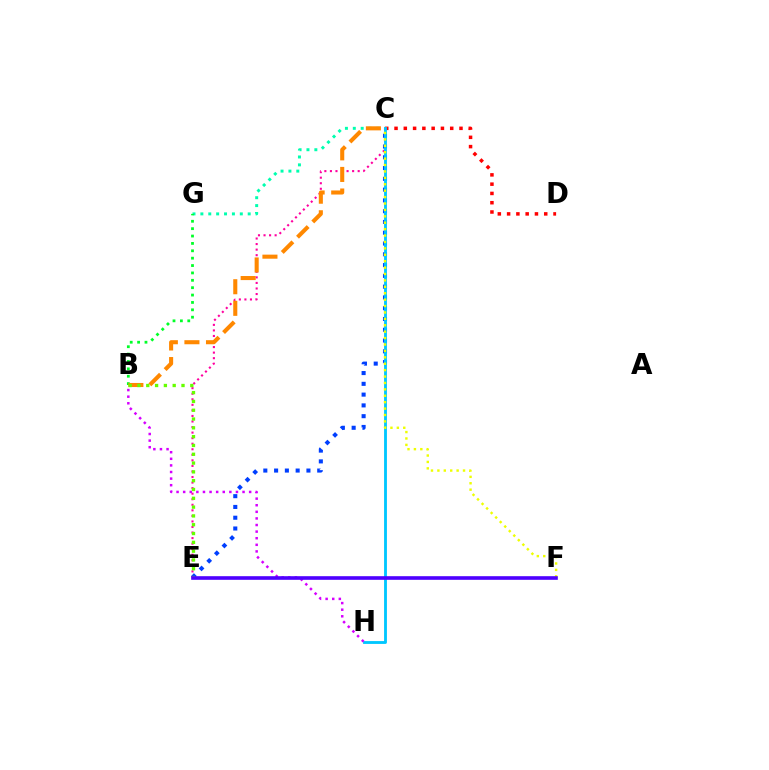{('C', 'E'): [{'color': '#003fff', 'line_style': 'dotted', 'thickness': 2.93}, {'color': '#ff00a0', 'line_style': 'dotted', 'thickness': 1.51}], ('C', 'D'): [{'color': '#ff0000', 'line_style': 'dotted', 'thickness': 2.52}], ('C', 'G'): [{'color': '#00ffaf', 'line_style': 'dotted', 'thickness': 2.14}], ('C', 'H'): [{'color': '#00c7ff', 'line_style': 'solid', 'thickness': 2.05}], ('B', 'G'): [{'color': '#00ff27', 'line_style': 'dotted', 'thickness': 2.0}], ('C', 'F'): [{'color': '#eeff00', 'line_style': 'dotted', 'thickness': 1.74}], ('B', 'C'): [{'color': '#ff8800', 'line_style': 'dashed', 'thickness': 2.93}], ('B', 'E'): [{'color': '#66ff00', 'line_style': 'dotted', 'thickness': 2.39}], ('B', 'H'): [{'color': '#d600ff', 'line_style': 'dotted', 'thickness': 1.79}], ('E', 'F'): [{'color': '#4f00ff', 'line_style': 'solid', 'thickness': 2.61}]}